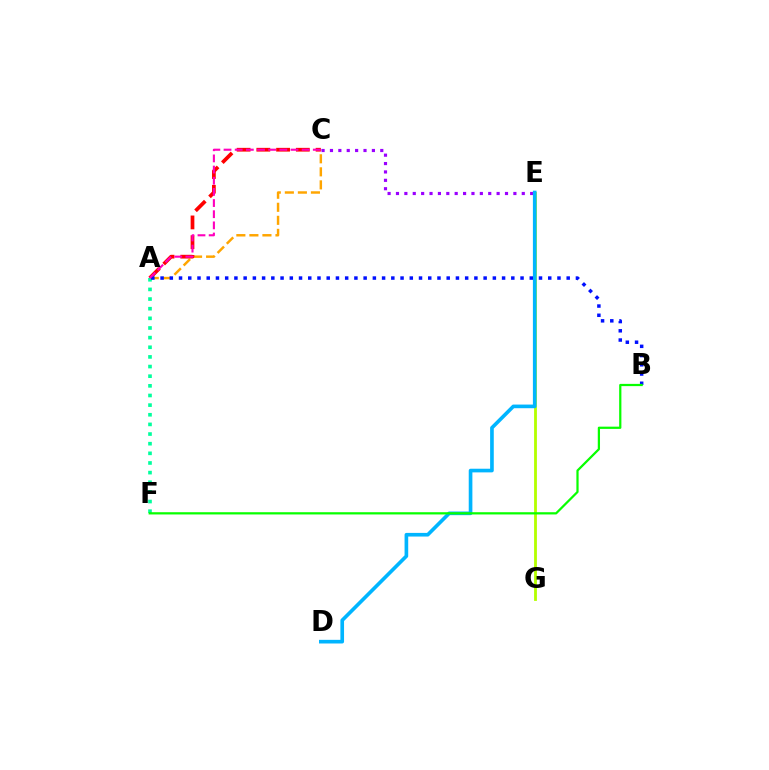{('E', 'G'): [{'color': '#b3ff00', 'line_style': 'solid', 'thickness': 2.02}], ('A', 'C'): [{'color': '#ffa500', 'line_style': 'dashed', 'thickness': 1.77}, {'color': '#ff0000', 'line_style': 'dashed', 'thickness': 2.68}, {'color': '#ff00bd', 'line_style': 'dashed', 'thickness': 1.52}], ('C', 'E'): [{'color': '#9b00ff', 'line_style': 'dotted', 'thickness': 2.28}], ('D', 'E'): [{'color': '#00b5ff', 'line_style': 'solid', 'thickness': 2.63}], ('A', 'F'): [{'color': '#00ff9d', 'line_style': 'dotted', 'thickness': 2.62}], ('A', 'B'): [{'color': '#0010ff', 'line_style': 'dotted', 'thickness': 2.51}], ('B', 'F'): [{'color': '#08ff00', 'line_style': 'solid', 'thickness': 1.61}]}